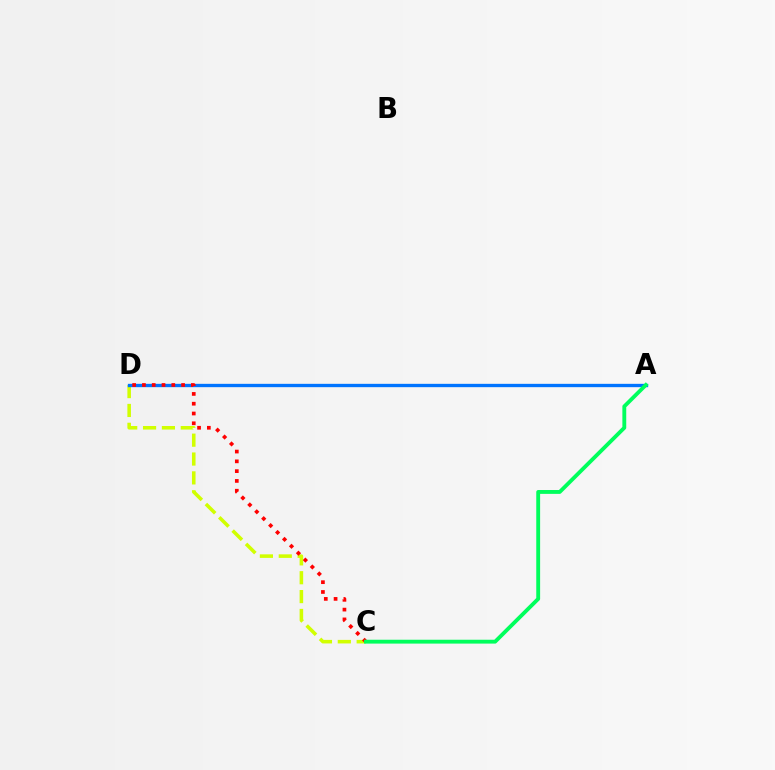{('C', 'D'): [{'color': '#d1ff00', 'line_style': 'dashed', 'thickness': 2.56}, {'color': '#ff0000', 'line_style': 'dotted', 'thickness': 2.66}], ('A', 'D'): [{'color': '#b900ff', 'line_style': 'dashed', 'thickness': 1.91}, {'color': '#0074ff', 'line_style': 'solid', 'thickness': 2.4}], ('A', 'C'): [{'color': '#00ff5c', 'line_style': 'solid', 'thickness': 2.78}]}